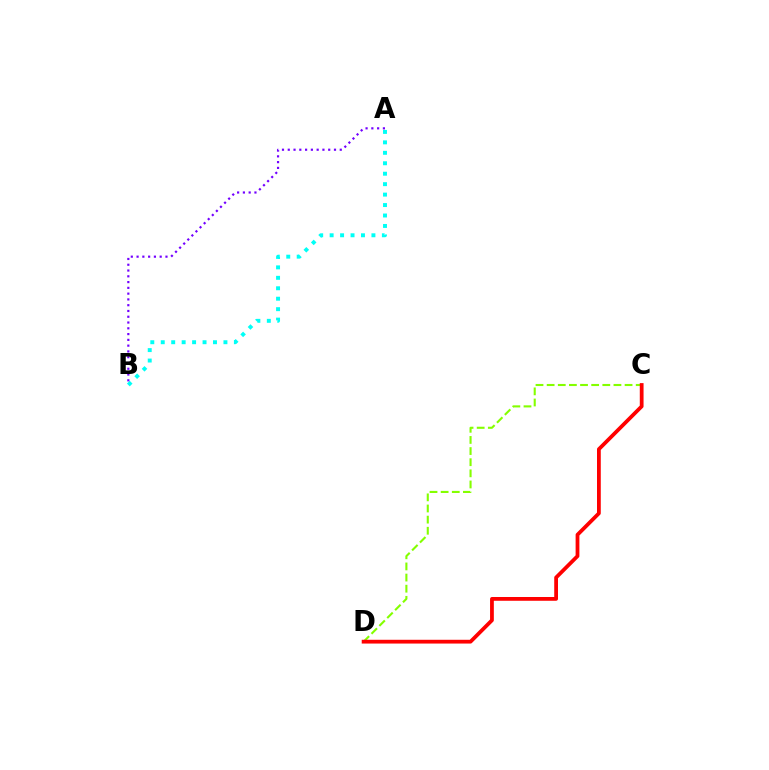{('A', 'B'): [{'color': '#00fff6', 'line_style': 'dotted', 'thickness': 2.84}, {'color': '#7200ff', 'line_style': 'dotted', 'thickness': 1.57}], ('C', 'D'): [{'color': '#84ff00', 'line_style': 'dashed', 'thickness': 1.51}, {'color': '#ff0000', 'line_style': 'solid', 'thickness': 2.72}]}